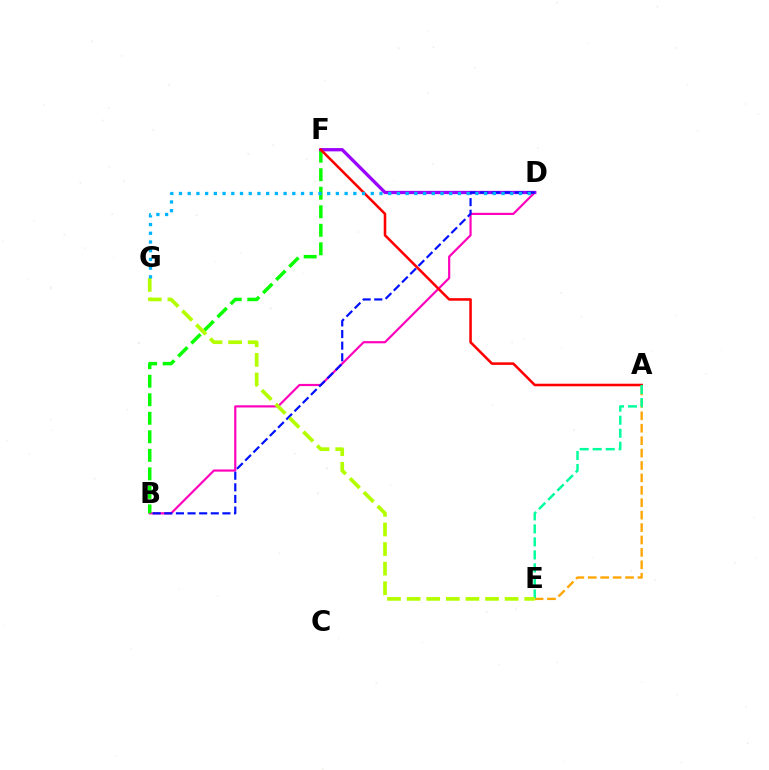{('B', 'D'): [{'color': '#ff00bd', 'line_style': 'solid', 'thickness': 1.57}, {'color': '#0010ff', 'line_style': 'dashed', 'thickness': 1.58}], ('B', 'F'): [{'color': '#08ff00', 'line_style': 'dashed', 'thickness': 2.52}], ('D', 'F'): [{'color': '#9b00ff', 'line_style': 'solid', 'thickness': 2.37}], ('A', 'E'): [{'color': '#ffa500', 'line_style': 'dashed', 'thickness': 1.69}, {'color': '#00ff9d', 'line_style': 'dashed', 'thickness': 1.77}], ('A', 'F'): [{'color': '#ff0000', 'line_style': 'solid', 'thickness': 1.84}], ('E', 'G'): [{'color': '#b3ff00', 'line_style': 'dashed', 'thickness': 2.66}], ('D', 'G'): [{'color': '#00b5ff', 'line_style': 'dotted', 'thickness': 2.37}]}